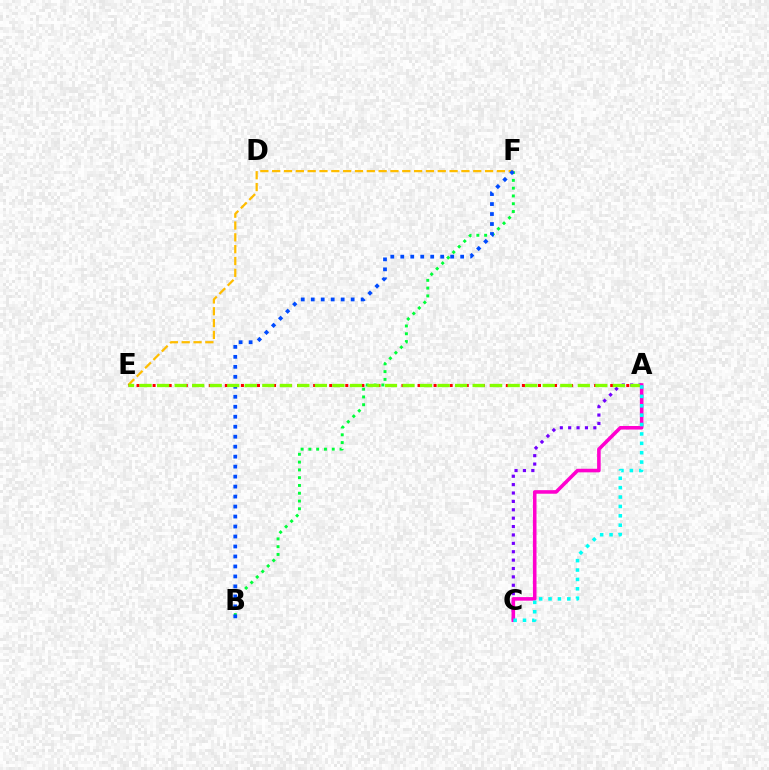{('B', 'F'): [{'color': '#00ff39', 'line_style': 'dotted', 'thickness': 2.12}, {'color': '#004bff', 'line_style': 'dotted', 'thickness': 2.71}], ('E', 'F'): [{'color': '#ffbd00', 'line_style': 'dashed', 'thickness': 1.61}], ('A', 'E'): [{'color': '#ff0000', 'line_style': 'dotted', 'thickness': 2.18}, {'color': '#84ff00', 'line_style': 'dashed', 'thickness': 2.38}], ('A', 'C'): [{'color': '#7200ff', 'line_style': 'dotted', 'thickness': 2.28}, {'color': '#ff00cf', 'line_style': 'solid', 'thickness': 2.57}, {'color': '#00fff6', 'line_style': 'dotted', 'thickness': 2.55}]}